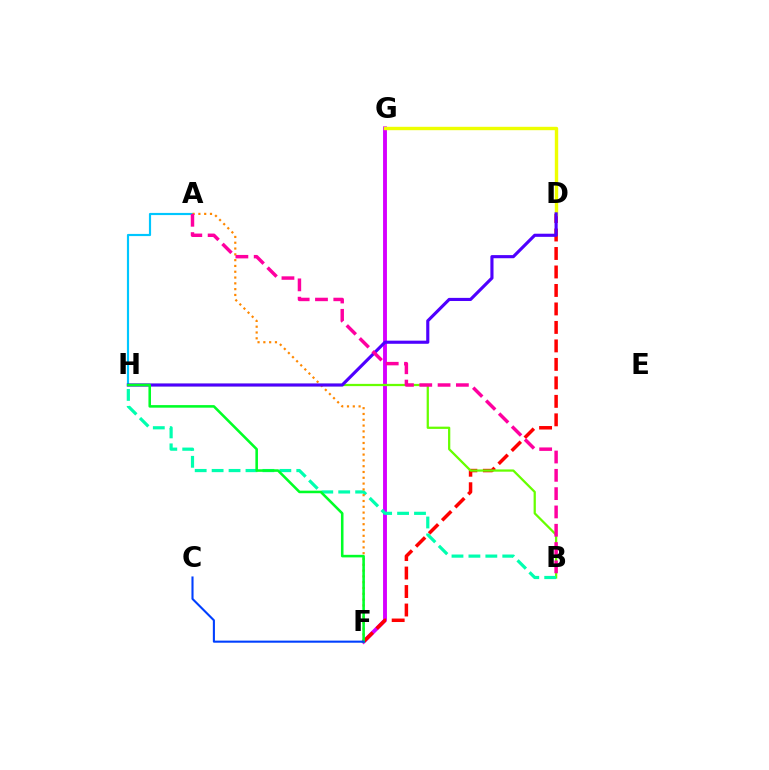{('F', 'G'): [{'color': '#d600ff', 'line_style': 'solid', 'thickness': 2.8}], ('D', 'F'): [{'color': '#ff0000', 'line_style': 'dashed', 'thickness': 2.51}], ('B', 'H'): [{'color': '#66ff00', 'line_style': 'solid', 'thickness': 1.62}, {'color': '#00ffaf', 'line_style': 'dashed', 'thickness': 2.3}], ('A', 'H'): [{'color': '#00c7ff', 'line_style': 'solid', 'thickness': 1.56}], ('D', 'G'): [{'color': '#eeff00', 'line_style': 'solid', 'thickness': 2.44}], ('A', 'F'): [{'color': '#ff8800', 'line_style': 'dotted', 'thickness': 1.58}], ('D', 'H'): [{'color': '#4f00ff', 'line_style': 'solid', 'thickness': 2.25}], ('A', 'B'): [{'color': '#ff00a0', 'line_style': 'dashed', 'thickness': 2.49}], ('F', 'H'): [{'color': '#00ff27', 'line_style': 'solid', 'thickness': 1.85}], ('C', 'F'): [{'color': '#003fff', 'line_style': 'solid', 'thickness': 1.51}]}